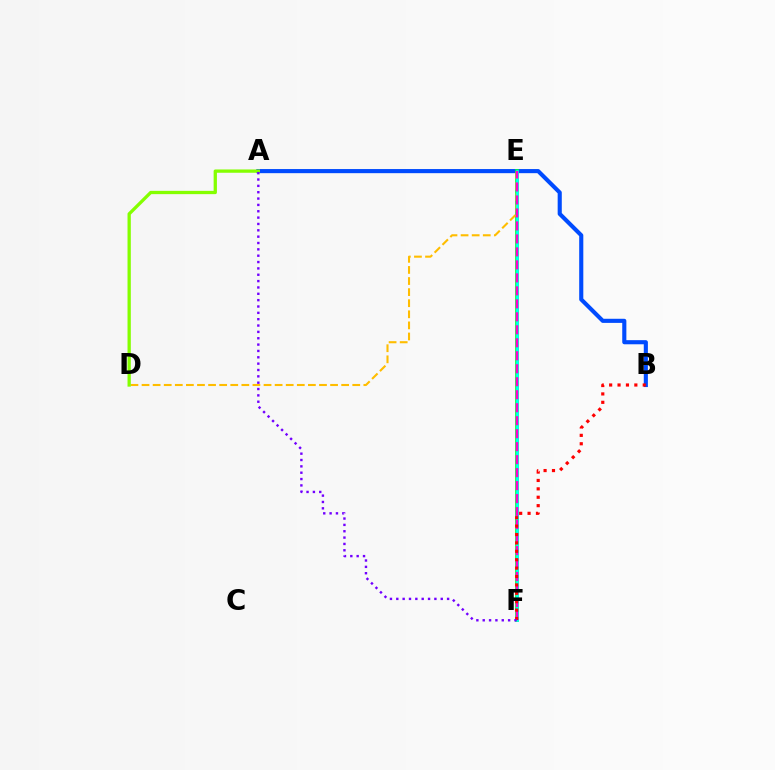{('A', 'B'): [{'color': '#004bff', 'line_style': 'solid', 'thickness': 2.96}], ('E', 'F'): [{'color': '#00ff39', 'line_style': 'solid', 'thickness': 2.67}, {'color': '#00fff6', 'line_style': 'solid', 'thickness': 1.89}, {'color': '#ff00cf', 'line_style': 'dashed', 'thickness': 1.76}], ('D', 'E'): [{'color': '#ffbd00', 'line_style': 'dashed', 'thickness': 1.51}], ('B', 'F'): [{'color': '#ff0000', 'line_style': 'dotted', 'thickness': 2.28}], ('A', 'D'): [{'color': '#84ff00', 'line_style': 'solid', 'thickness': 2.37}], ('A', 'F'): [{'color': '#7200ff', 'line_style': 'dotted', 'thickness': 1.73}]}